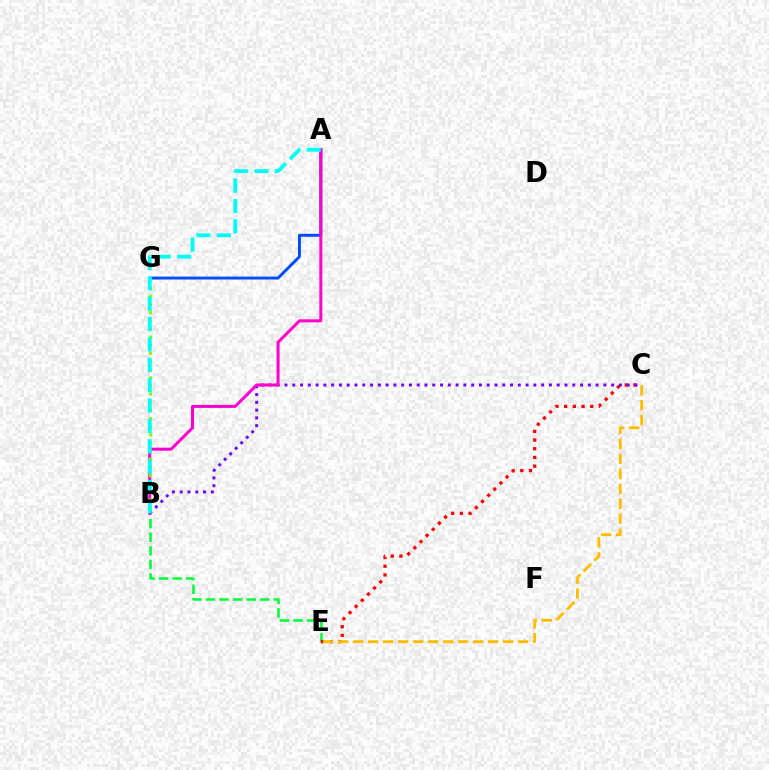{('B', 'E'): [{'color': '#00ff39', 'line_style': 'dashed', 'thickness': 1.84}], ('C', 'E'): [{'color': '#ff0000', 'line_style': 'dotted', 'thickness': 2.36}, {'color': '#ffbd00', 'line_style': 'dashed', 'thickness': 2.04}], ('A', 'G'): [{'color': '#004bff', 'line_style': 'solid', 'thickness': 2.09}], ('B', 'C'): [{'color': '#7200ff', 'line_style': 'dotted', 'thickness': 2.11}], ('A', 'B'): [{'color': '#ff00cf', 'line_style': 'solid', 'thickness': 2.17}, {'color': '#00fff6', 'line_style': 'dashed', 'thickness': 2.77}], ('B', 'G'): [{'color': '#84ff00', 'line_style': 'dotted', 'thickness': 2.21}]}